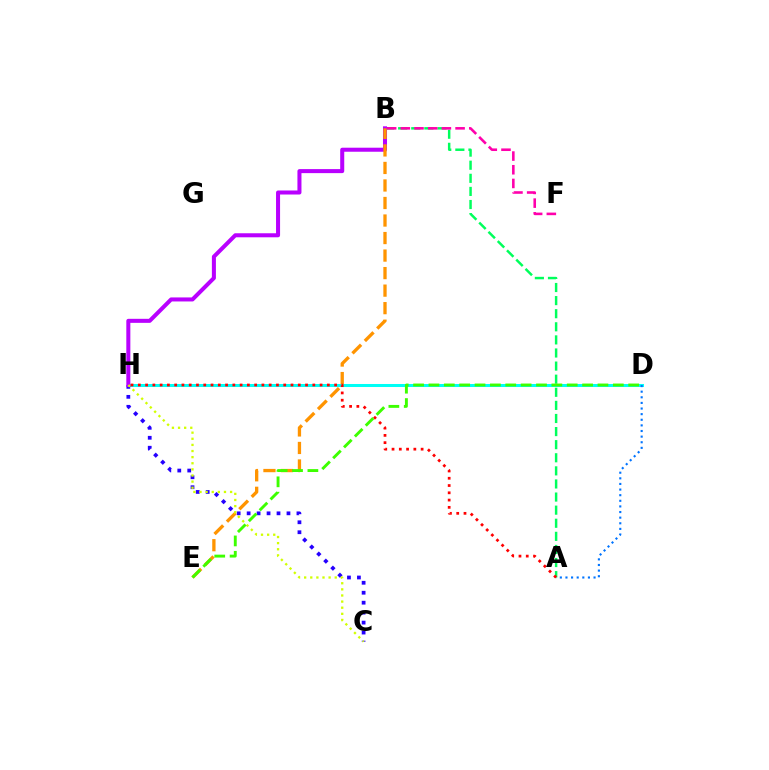{('D', 'H'): [{'color': '#00fff6', 'line_style': 'solid', 'thickness': 2.18}], ('A', 'B'): [{'color': '#00ff5c', 'line_style': 'dashed', 'thickness': 1.78}], ('C', 'H'): [{'color': '#2500ff', 'line_style': 'dotted', 'thickness': 2.71}, {'color': '#d1ff00', 'line_style': 'dotted', 'thickness': 1.66}], ('A', 'D'): [{'color': '#0074ff', 'line_style': 'dotted', 'thickness': 1.53}], ('B', 'F'): [{'color': '#ff00ac', 'line_style': 'dashed', 'thickness': 1.86}], ('B', 'H'): [{'color': '#b900ff', 'line_style': 'solid', 'thickness': 2.9}], ('B', 'E'): [{'color': '#ff9400', 'line_style': 'dashed', 'thickness': 2.38}], ('A', 'H'): [{'color': '#ff0000', 'line_style': 'dotted', 'thickness': 1.98}], ('D', 'E'): [{'color': '#3dff00', 'line_style': 'dashed', 'thickness': 2.09}]}